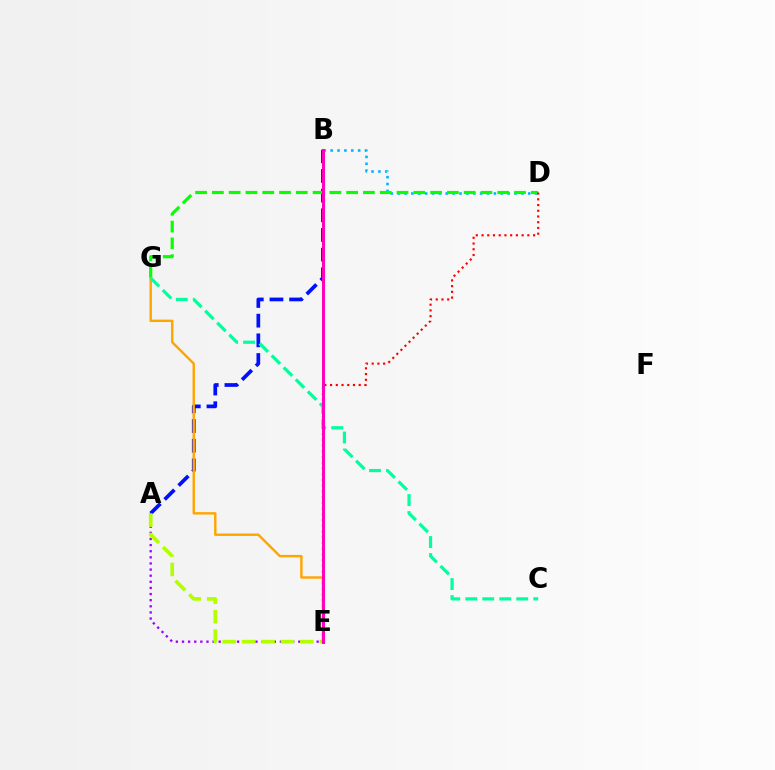{('A', 'B'): [{'color': '#0010ff', 'line_style': 'dashed', 'thickness': 2.67}], ('A', 'E'): [{'color': '#9b00ff', 'line_style': 'dotted', 'thickness': 1.66}, {'color': '#b3ff00', 'line_style': 'dashed', 'thickness': 2.64}], ('B', 'D'): [{'color': '#00b5ff', 'line_style': 'dotted', 'thickness': 1.87}], ('D', 'G'): [{'color': '#08ff00', 'line_style': 'dashed', 'thickness': 2.28}], ('D', 'E'): [{'color': '#ff0000', 'line_style': 'dotted', 'thickness': 1.56}], ('E', 'G'): [{'color': '#ffa500', 'line_style': 'solid', 'thickness': 1.74}], ('C', 'G'): [{'color': '#00ff9d', 'line_style': 'dashed', 'thickness': 2.31}], ('B', 'E'): [{'color': '#ff00bd', 'line_style': 'solid', 'thickness': 2.17}]}